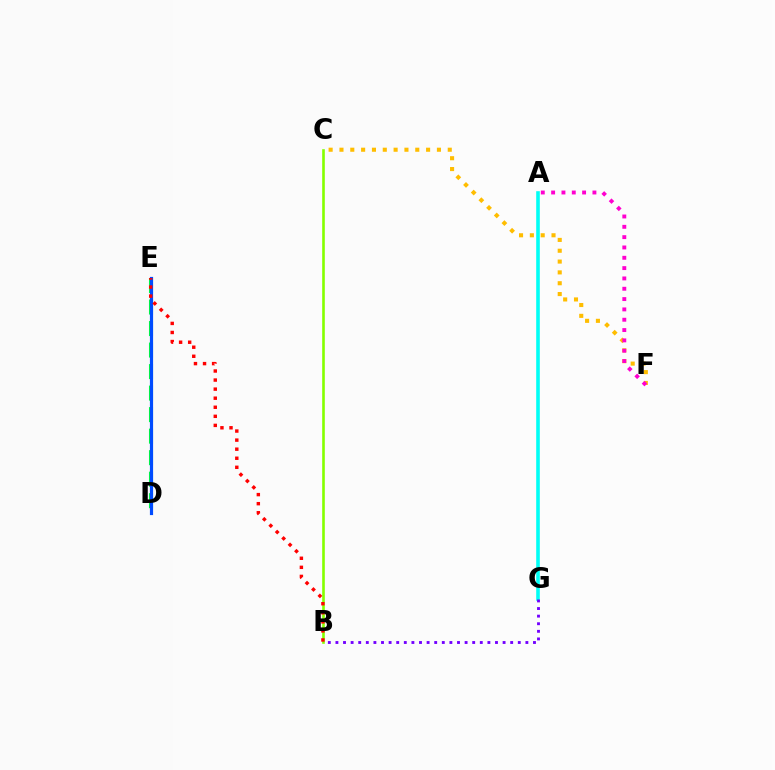{('A', 'G'): [{'color': '#00fff6', 'line_style': 'solid', 'thickness': 2.59}], ('B', 'G'): [{'color': '#7200ff', 'line_style': 'dotted', 'thickness': 2.06}], ('D', 'E'): [{'color': '#00ff39', 'line_style': 'dashed', 'thickness': 2.92}, {'color': '#004bff', 'line_style': 'solid', 'thickness': 2.29}], ('B', 'C'): [{'color': '#84ff00', 'line_style': 'solid', 'thickness': 1.89}], ('C', 'F'): [{'color': '#ffbd00', 'line_style': 'dotted', 'thickness': 2.94}], ('A', 'F'): [{'color': '#ff00cf', 'line_style': 'dotted', 'thickness': 2.81}], ('B', 'E'): [{'color': '#ff0000', 'line_style': 'dotted', 'thickness': 2.46}]}